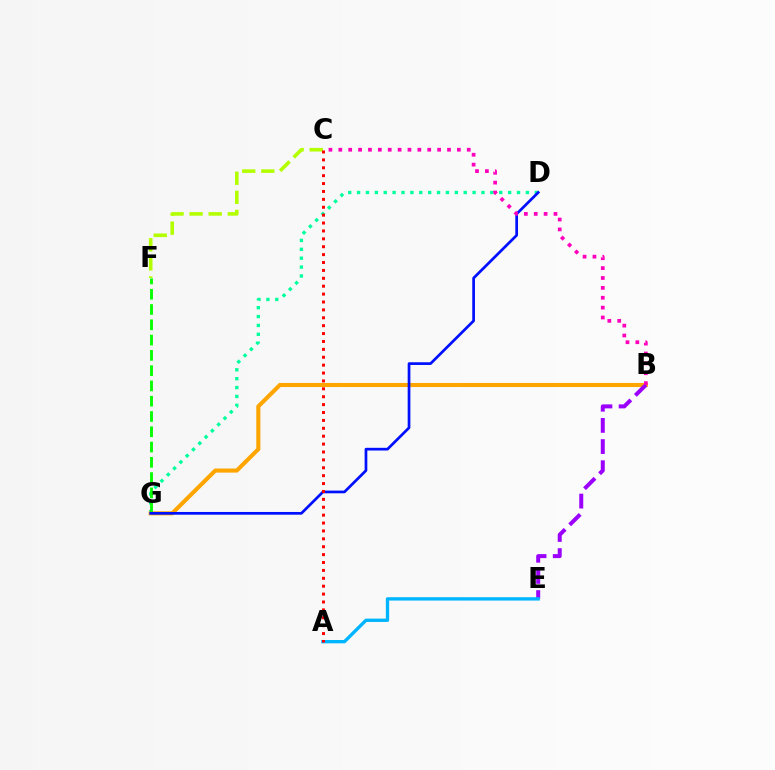{('D', 'G'): [{'color': '#00ff9d', 'line_style': 'dotted', 'thickness': 2.41}, {'color': '#0010ff', 'line_style': 'solid', 'thickness': 1.96}], ('B', 'G'): [{'color': '#ffa500', 'line_style': 'solid', 'thickness': 2.94}], ('B', 'E'): [{'color': '#9b00ff', 'line_style': 'dashed', 'thickness': 2.88}], ('F', 'G'): [{'color': '#08ff00', 'line_style': 'dashed', 'thickness': 2.08}], ('C', 'F'): [{'color': '#b3ff00', 'line_style': 'dashed', 'thickness': 2.59}], ('A', 'E'): [{'color': '#00b5ff', 'line_style': 'solid', 'thickness': 2.4}], ('A', 'C'): [{'color': '#ff0000', 'line_style': 'dotted', 'thickness': 2.14}], ('B', 'C'): [{'color': '#ff00bd', 'line_style': 'dotted', 'thickness': 2.68}]}